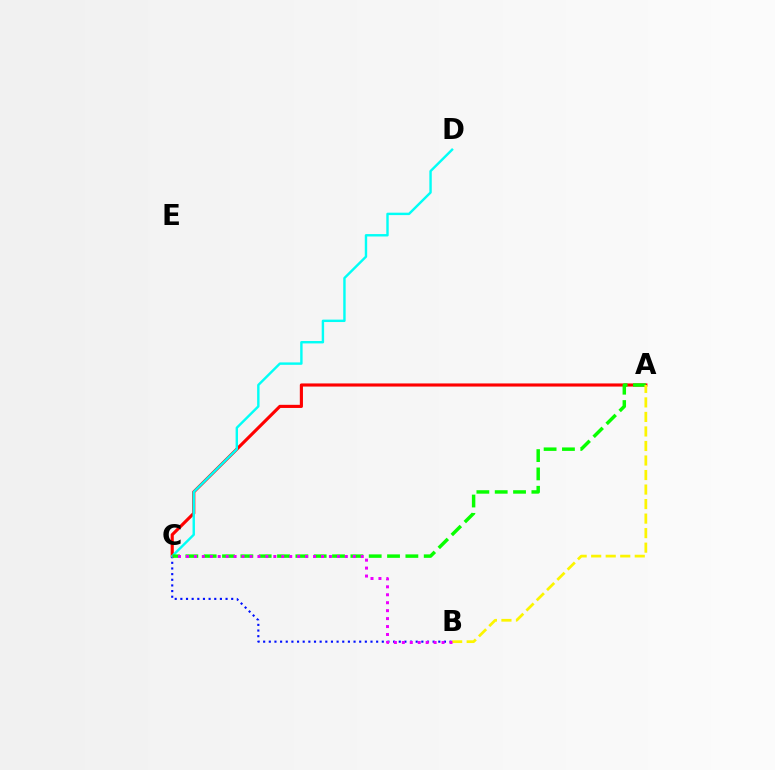{('A', 'C'): [{'color': '#ff0000', 'line_style': 'solid', 'thickness': 2.25}, {'color': '#08ff00', 'line_style': 'dashed', 'thickness': 2.49}], ('B', 'C'): [{'color': '#0010ff', 'line_style': 'dotted', 'thickness': 1.54}, {'color': '#ee00ff', 'line_style': 'dotted', 'thickness': 2.16}], ('C', 'D'): [{'color': '#00fff6', 'line_style': 'solid', 'thickness': 1.73}], ('A', 'B'): [{'color': '#fcf500', 'line_style': 'dashed', 'thickness': 1.97}]}